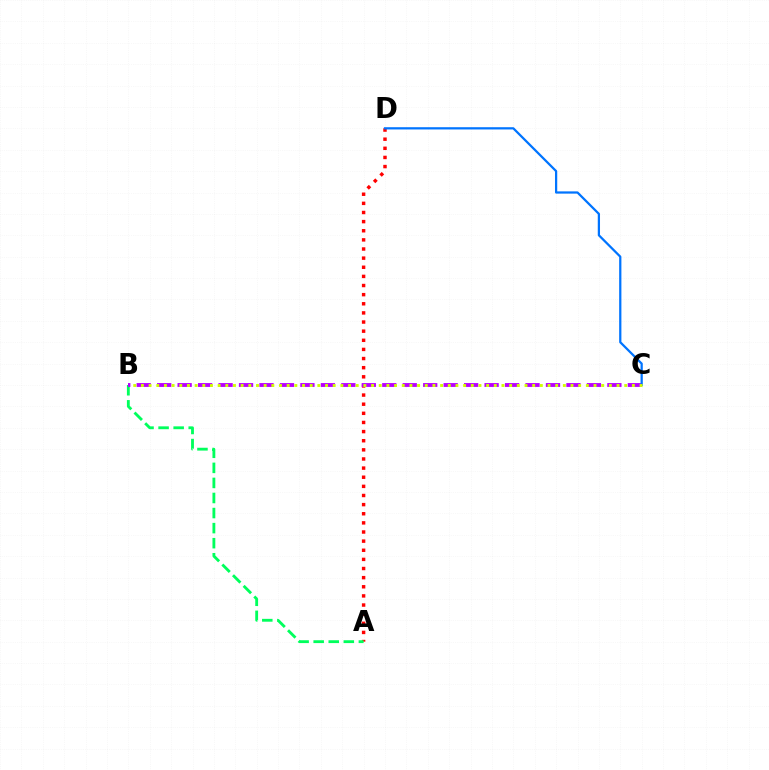{('A', 'D'): [{'color': '#ff0000', 'line_style': 'dotted', 'thickness': 2.48}], ('A', 'B'): [{'color': '#00ff5c', 'line_style': 'dashed', 'thickness': 2.05}], ('B', 'C'): [{'color': '#b900ff', 'line_style': 'dashed', 'thickness': 2.78}, {'color': '#d1ff00', 'line_style': 'dotted', 'thickness': 2.08}], ('C', 'D'): [{'color': '#0074ff', 'line_style': 'solid', 'thickness': 1.62}]}